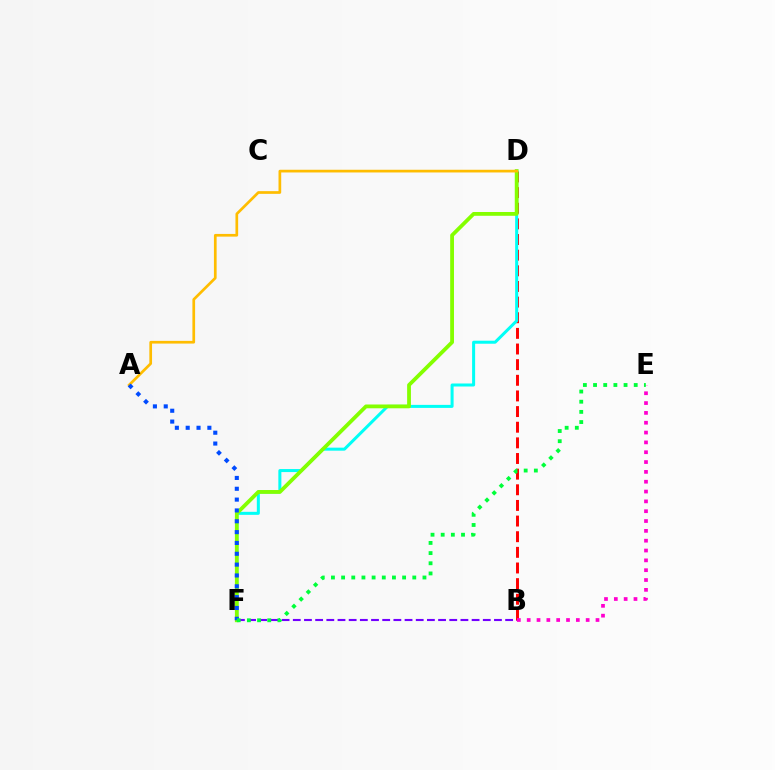{('B', 'F'): [{'color': '#7200ff', 'line_style': 'dashed', 'thickness': 1.52}], ('B', 'D'): [{'color': '#ff0000', 'line_style': 'dashed', 'thickness': 2.12}], ('D', 'F'): [{'color': '#00fff6', 'line_style': 'solid', 'thickness': 2.17}, {'color': '#84ff00', 'line_style': 'solid', 'thickness': 2.73}], ('A', 'D'): [{'color': '#ffbd00', 'line_style': 'solid', 'thickness': 1.94}], ('B', 'E'): [{'color': '#ff00cf', 'line_style': 'dotted', 'thickness': 2.67}], ('A', 'F'): [{'color': '#004bff', 'line_style': 'dotted', 'thickness': 2.94}], ('E', 'F'): [{'color': '#00ff39', 'line_style': 'dotted', 'thickness': 2.76}]}